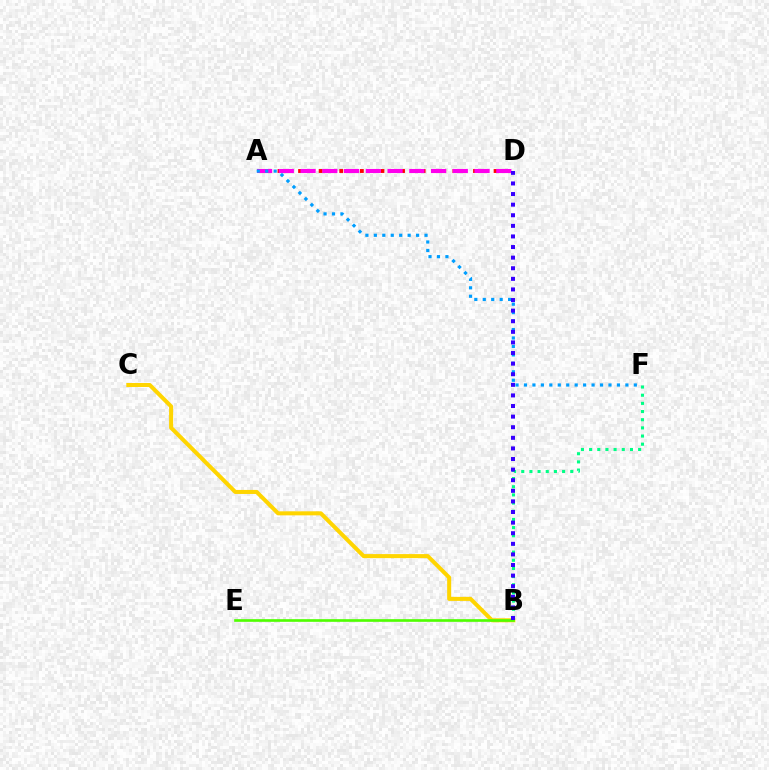{('A', 'D'): [{'color': '#ff0000', 'line_style': 'dotted', 'thickness': 2.8}, {'color': '#ff00ed', 'line_style': 'dashed', 'thickness': 2.95}], ('B', 'C'): [{'color': '#ffd500', 'line_style': 'solid', 'thickness': 2.9}], ('B', 'F'): [{'color': '#00ff86', 'line_style': 'dotted', 'thickness': 2.22}], ('B', 'E'): [{'color': '#4fff00', 'line_style': 'solid', 'thickness': 1.91}], ('A', 'F'): [{'color': '#009eff', 'line_style': 'dotted', 'thickness': 2.3}], ('B', 'D'): [{'color': '#3700ff', 'line_style': 'dotted', 'thickness': 2.88}]}